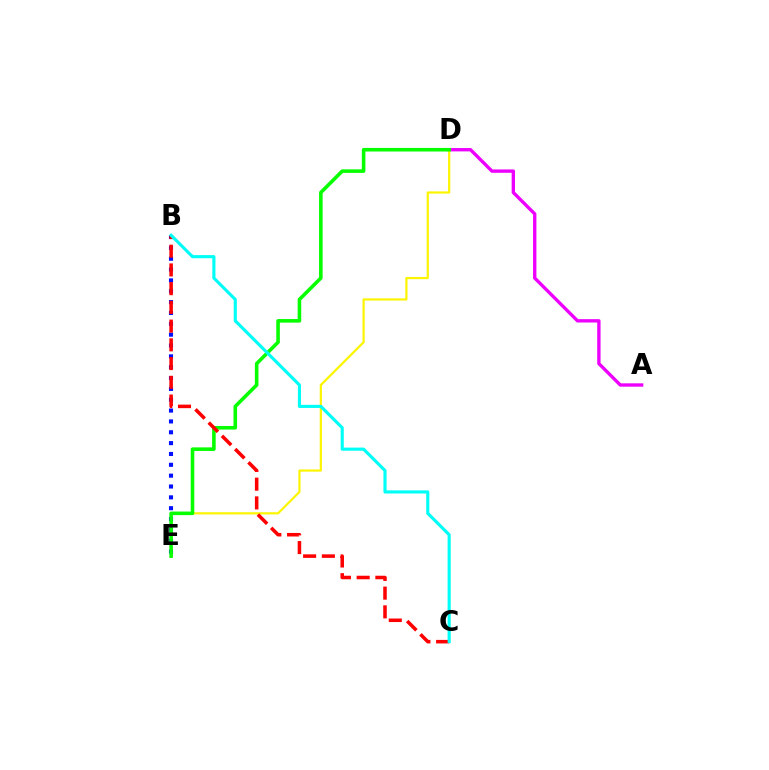{('A', 'D'): [{'color': '#ee00ff', 'line_style': 'solid', 'thickness': 2.41}], ('D', 'E'): [{'color': '#fcf500', 'line_style': 'solid', 'thickness': 1.59}, {'color': '#08ff00', 'line_style': 'solid', 'thickness': 2.58}], ('B', 'E'): [{'color': '#0010ff', 'line_style': 'dotted', 'thickness': 2.95}], ('B', 'C'): [{'color': '#ff0000', 'line_style': 'dashed', 'thickness': 2.54}, {'color': '#00fff6', 'line_style': 'solid', 'thickness': 2.25}]}